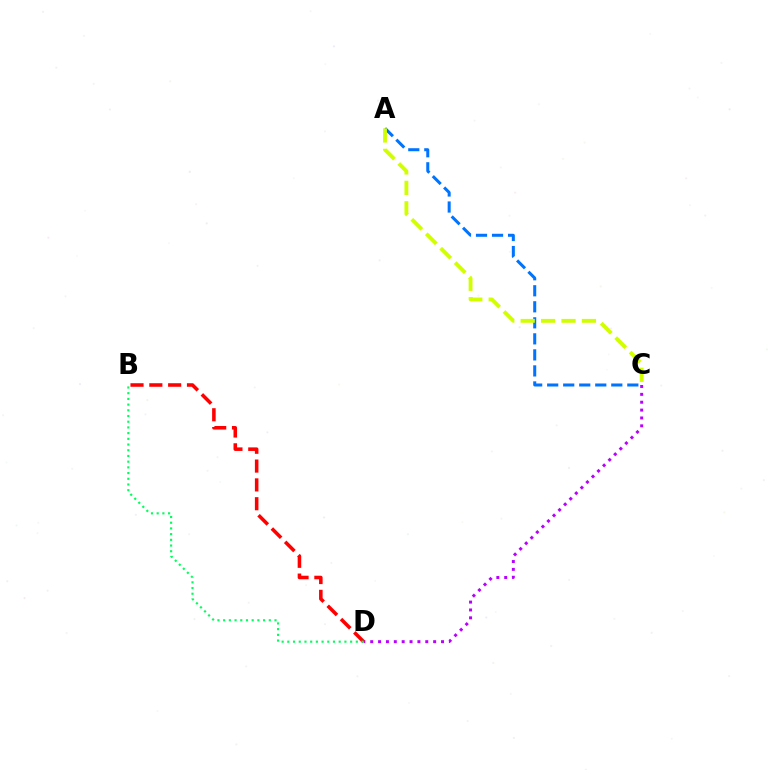{('C', 'D'): [{'color': '#b900ff', 'line_style': 'dotted', 'thickness': 2.14}], ('A', 'C'): [{'color': '#0074ff', 'line_style': 'dashed', 'thickness': 2.18}, {'color': '#d1ff00', 'line_style': 'dashed', 'thickness': 2.77}], ('B', 'D'): [{'color': '#ff0000', 'line_style': 'dashed', 'thickness': 2.56}, {'color': '#00ff5c', 'line_style': 'dotted', 'thickness': 1.55}]}